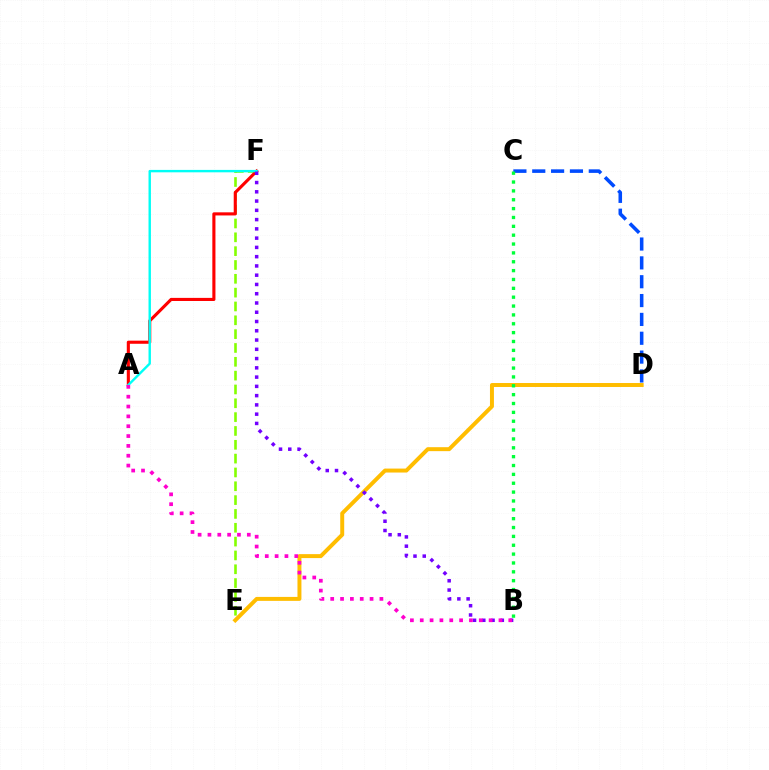{('E', 'F'): [{'color': '#84ff00', 'line_style': 'dashed', 'thickness': 1.88}], ('A', 'F'): [{'color': '#ff0000', 'line_style': 'solid', 'thickness': 2.24}, {'color': '#00fff6', 'line_style': 'solid', 'thickness': 1.74}], ('C', 'D'): [{'color': '#004bff', 'line_style': 'dashed', 'thickness': 2.56}], ('D', 'E'): [{'color': '#ffbd00', 'line_style': 'solid', 'thickness': 2.85}], ('B', 'C'): [{'color': '#00ff39', 'line_style': 'dotted', 'thickness': 2.41}], ('B', 'F'): [{'color': '#7200ff', 'line_style': 'dotted', 'thickness': 2.52}], ('A', 'B'): [{'color': '#ff00cf', 'line_style': 'dotted', 'thickness': 2.67}]}